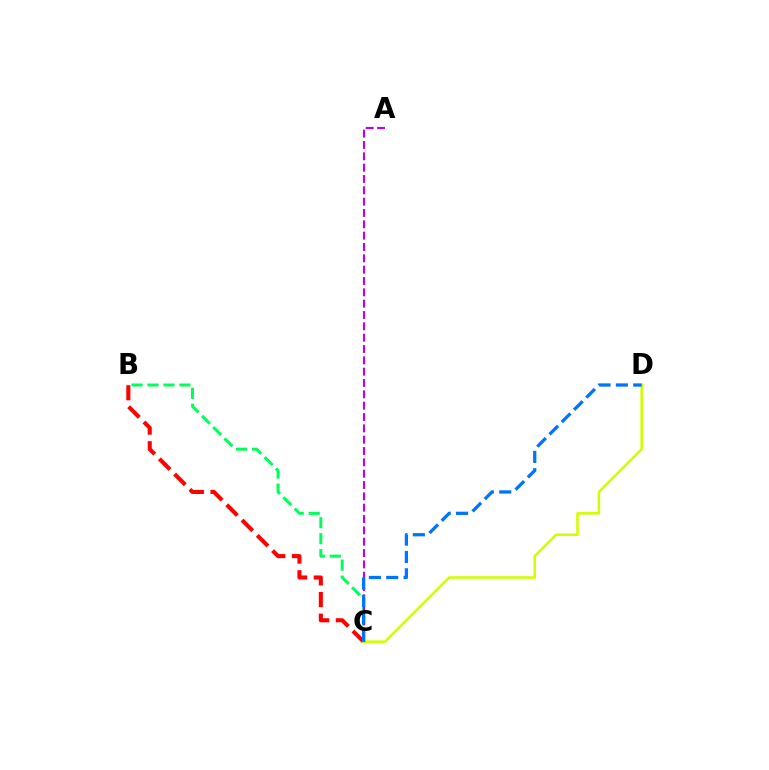{('B', 'C'): [{'color': '#ff0000', 'line_style': 'dashed', 'thickness': 2.94}, {'color': '#00ff5c', 'line_style': 'dashed', 'thickness': 2.17}], ('C', 'D'): [{'color': '#d1ff00', 'line_style': 'solid', 'thickness': 1.86}, {'color': '#0074ff', 'line_style': 'dashed', 'thickness': 2.36}], ('A', 'C'): [{'color': '#b900ff', 'line_style': 'dashed', 'thickness': 1.54}]}